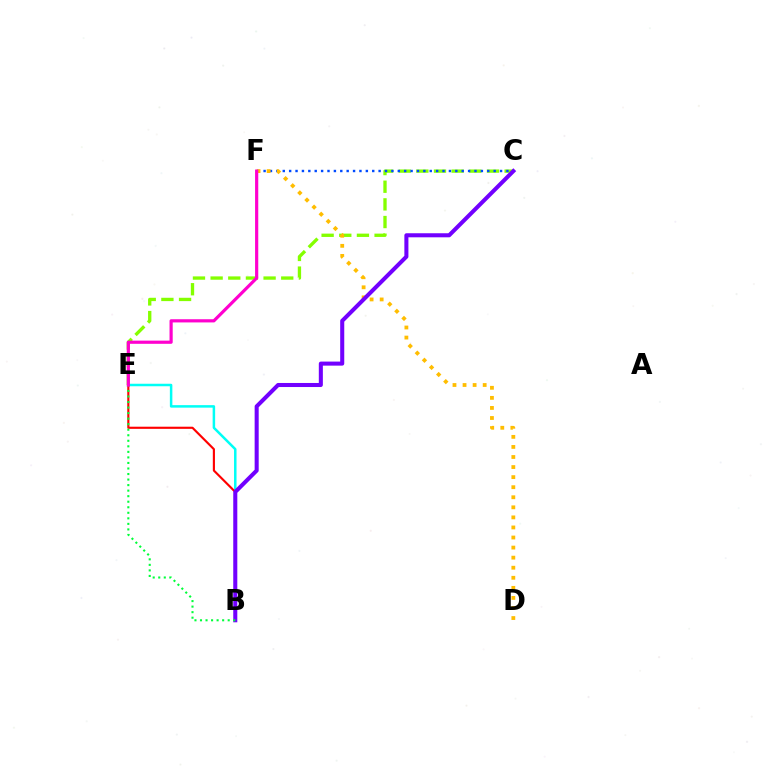{('C', 'E'): [{'color': '#84ff00', 'line_style': 'dashed', 'thickness': 2.4}], ('C', 'F'): [{'color': '#004bff', 'line_style': 'dotted', 'thickness': 1.74}], ('B', 'E'): [{'color': '#00fff6', 'line_style': 'solid', 'thickness': 1.8}, {'color': '#ff0000', 'line_style': 'solid', 'thickness': 1.54}, {'color': '#00ff39', 'line_style': 'dotted', 'thickness': 1.5}], ('D', 'F'): [{'color': '#ffbd00', 'line_style': 'dotted', 'thickness': 2.73}], ('B', 'C'): [{'color': '#7200ff', 'line_style': 'solid', 'thickness': 2.92}], ('E', 'F'): [{'color': '#ff00cf', 'line_style': 'solid', 'thickness': 2.29}]}